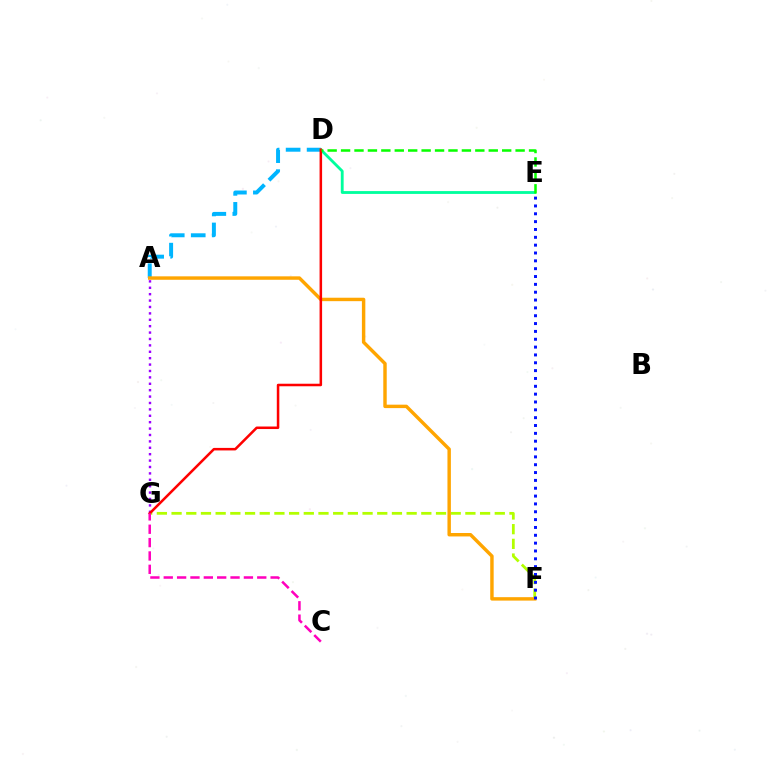{('A', 'D'): [{'color': '#00b5ff', 'line_style': 'dashed', 'thickness': 2.85}], ('D', 'E'): [{'color': '#00ff9d', 'line_style': 'solid', 'thickness': 2.03}, {'color': '#08ff00', 'line_style': 'dashed', 'thickness': 1.82}], ('A', 'G'): [{'color': '#9b00ff', 'line_style': 'dotted', 'thickness': 1.74}], ('F', 'G'): [{'color': '#b3ff00', 'line_style': 'dashed', 'thickness': 2.0}], ('A', 'F'): [{'color': '#ffa500', 'line_style': 'solid', 'thickness': 2.47}], ('D', 'G'): [{'color': '#ff0000', 'line_style': 'solid', 'thickness': 1.82}], ('C', 'G'): [{'color': '#ff00bd', 'line_style': 'dashed', 'thickness': 1.81}], ('E', 'F'): [{'color': '#0010ff', 'line_style': 'dotted', 'thickness': 2.13}]}